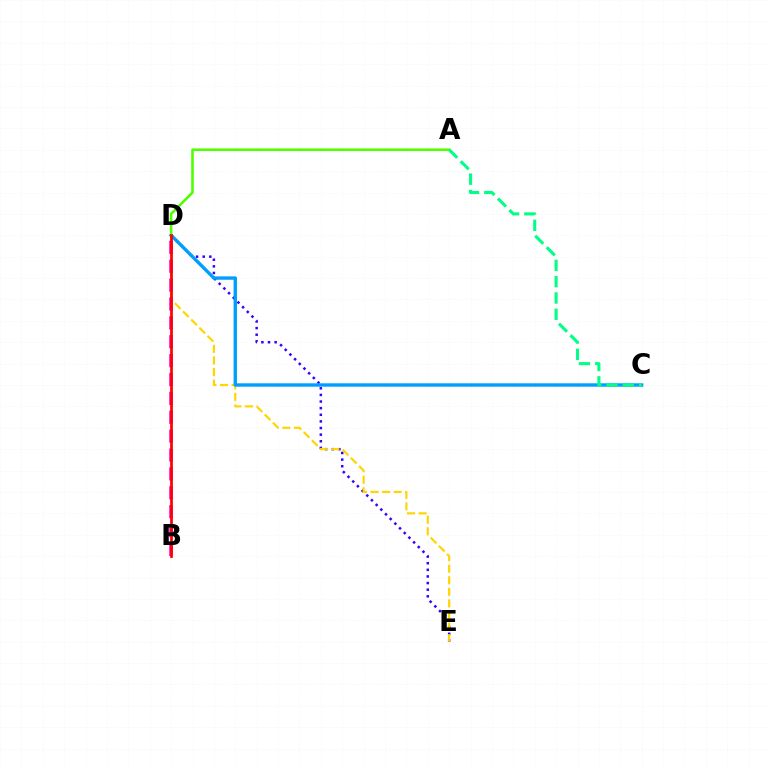{('D', 'E'): [{'color': '#3700ff', 'line_style': 'dotted', 'thickness': 1.8}, {'color': '#ffd500', 'line_style': 'dashed', 'thickness': 1.57}], ('C', 'D'): [{'color': '#009eff', 'line_style': 'solid', 'thickness': 2.44}], ('A', 'D'): [{'color': '#4fff00', 'line_style': 'solid', 'thickness': 1.87}], ('A', 'C'): [{'color': '#00ff86', 'line_style': 'dashed', 'thickness': 2.21}], ('B', 'D'): [{'color': '#ff00ed', 'line_style': 'dashed', 'thickness': 2.56}, {'color': '#ff0000', 'line_style': 'solid', 'thickness': 1.97}]}